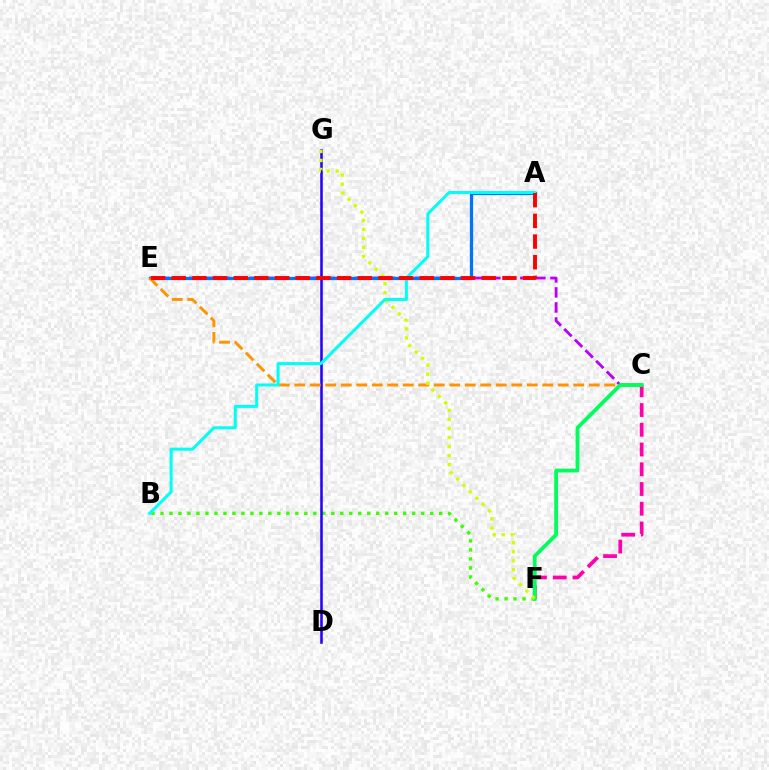{('C', 'E'): [{'color': '#b900ff', 'line_style': 'dashed', 'thickness': 2.04}, {'color': '#ff9400', 'line_style': 'dashed', 'thickness': 2.11}], ('A', 'E'): [{'color': '#0074ff', 'line_style': 'solid', 'thickness': 2.33}, {'color': '#ff0000', 'line_style': 'dashed', 'thickness': 2.81}], ('B', 'F'): [{'color': '#3dff00', 'line_style': 'dotted', 'thickness': 2.44}], ('D', 'G'): [{'color': '#2500ff', 'line_style': 'solid', 'thickness': 1.83}], ('C', 'F'): [{'color': '#ff00ac', 'line_style': 'dashed', 'thickness': 2.68}, {'color': '#00ff5c', 'line_style': 'solid', 'thickness': 2.75}], ('F', 'G'): [{'color': '#d1ff00', 'line_style': 'dotted', 'thickness': 2.45}], ('A', 'B'): [{'color': '#00fff6', 'line_style': 'solid', 'thickness': 2.18}]}